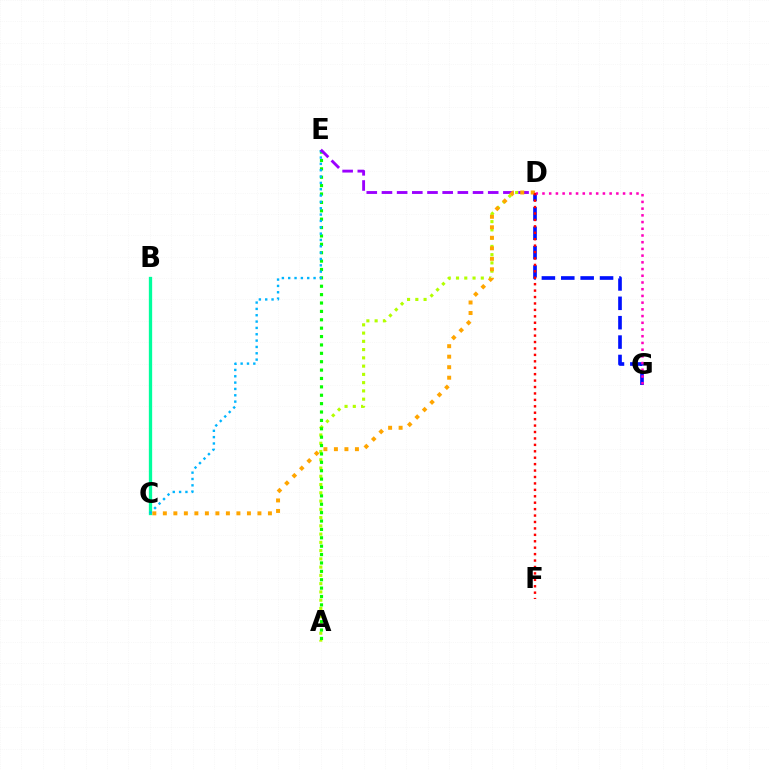{('A', 'D'): [{'color': '#b3ff00', 'line_style': 'dotted', 'thickness': 2.24}], ('D', 'G'): [{'color': '#0010ff', 'line_style': 'dashed', 'thickness': 2.63}, {'color': '#ff00bd', 'line_style': 'dotted', 'thickness': 1.82}], ('A', 'E'): [{'color': '#08ff00', 'line_style': 'dotted', 'thickness': 2.28}], ('B', 'C'): [{'color': '#00ff9d', 'line_style': 'solid', 'thickness': 2.38}], ('C', 'E'): [{'color': '#00b5ff', 'line_style': 'dotted', 'thickness': 1.72}], ('D', 'E'): [{'color': '#9b00ff', 'line_style': 'dashed', 'thickness': 2.06}], ('C', 'D'): [{'color': '#ffa500', 'line_style': 'dotted', 'thickness': 2.86}], ('D', 'F'): [{'color': '#ff0000', 'line_style': 'dotted', 'thickness': 1.75}]}